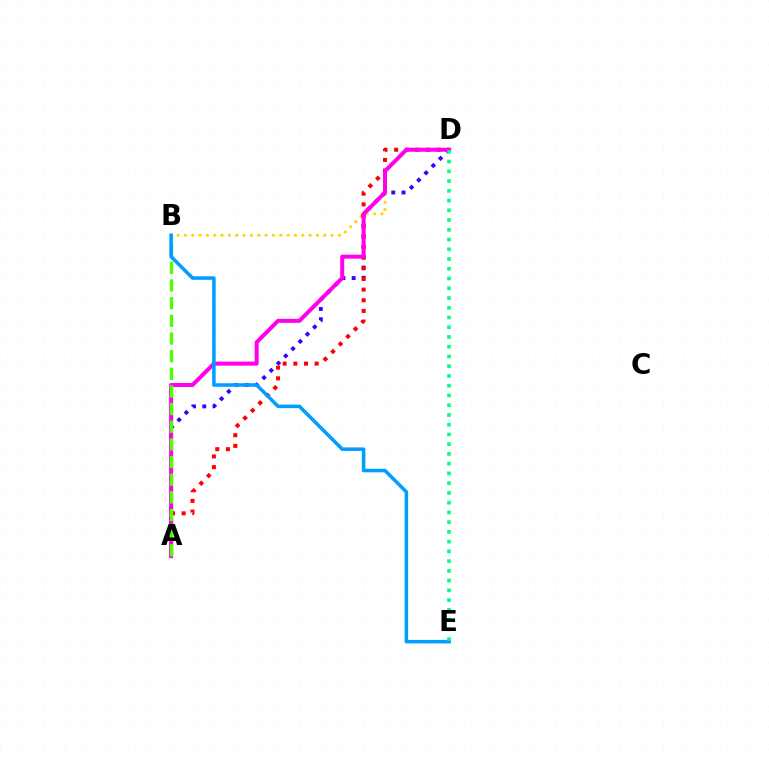{('B', 'D'): [{'color': '#ffd500', 'line_style': 'dotted', 'thickness': 1.99}], ('A', 'D'): [{'color': '#3700ff', 'line_style': 'dotted', 'thickness': 2.78}, {'color': '#ff0000', 'line_style': 'dotted', 'thickness': 2.9}, {'color': '#ff00ed', 'line_style': 'solid', 'thickness': 2.89}], ('A', 'B'): [{'color': '#4fff00', 'line_style': 'dashed', 'thickness': 2.4}], ('B', 'E'): [{'color': '#009eff', 'line_style': 'solid', 'thickness': 2.54}], ('D', 'E'): [{'color': '#00ff86', 'line_style': 'dotted', 'thickness': 2.65}]}